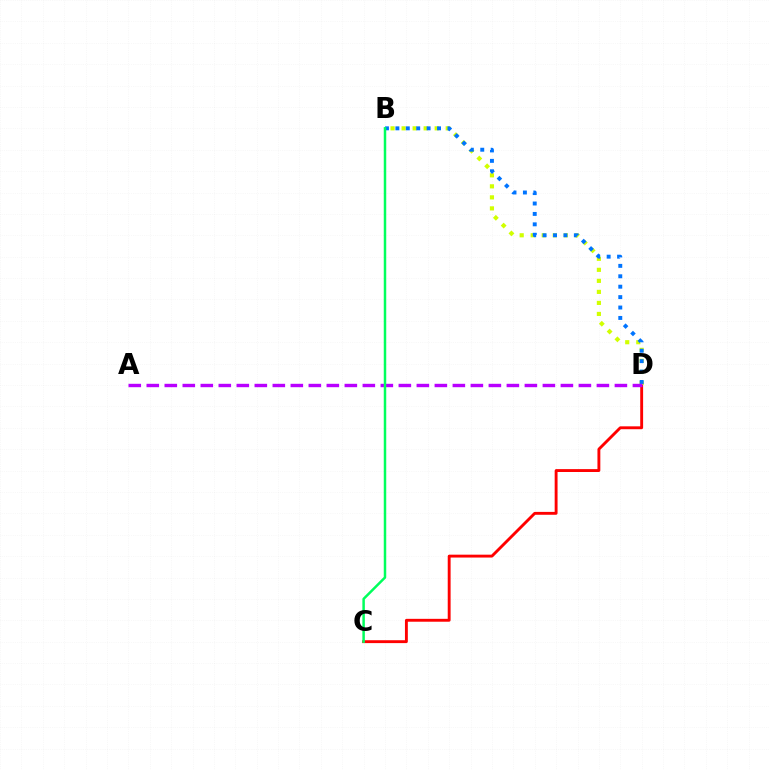{('C', 'D'): [{'color': '#ff0000', 'line_style': 'solid', 'thickness': 2.07}], ('B', 'D'): [{'color': '#d1ff00', 'line_style': 'dotted', 'thickness': 3.0}, {'color': '#0074ff', 'line_style': 'dotted', 'thickness': 2.83}], ('A', 'D'): [{'color': '#b900ff', 'line_style': 'dashed', 'thickness': 2.45}], ('B', 'C'): [{'color': '#00ff5c', 'line_style': 'solid', 'thickness': 1.79}]}